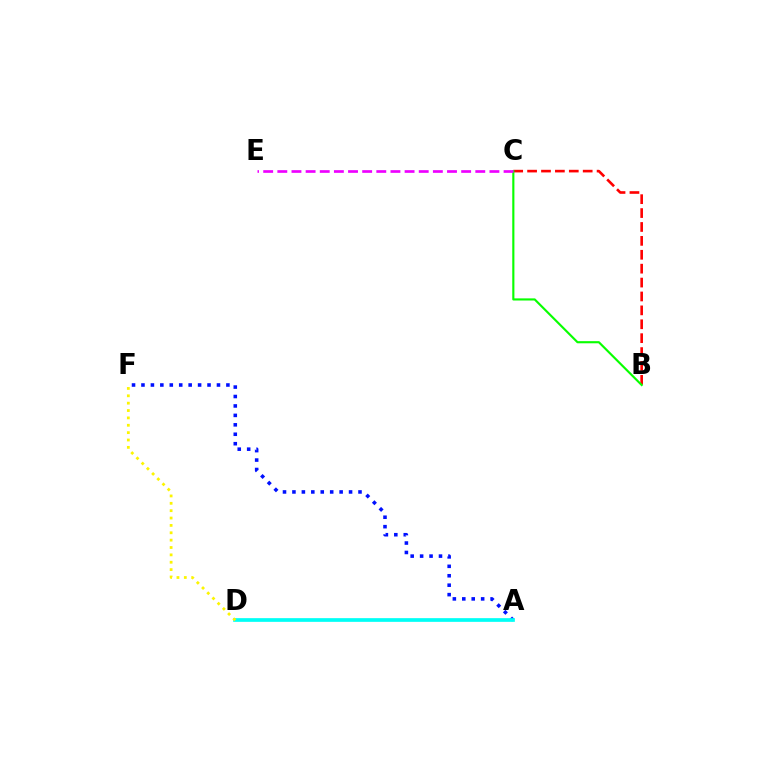{('A', 'F'): [{'color': '#0010ff', 'line_style': 'dotted', 'thickness': 2.56}], ('A', 'D'): [{'color': '#00fff6', 'line_style': 'solid', 'thickness': 2.66}], ('D', 'F'): [{'color': '#fcf500', 'line_style': 'dotted', 'thickness': 2.0}], ('B', 'C'): [{'color': '#ff0000', 'line_style': 'dashed', 'thickness': 1.89}, {'color': '#08ff00', 'line_style': 'solid', 'thickness': 1.54}], ('C', 'E'): [{'color': '#ee00ff', 'line_style': 'dashed', 'thickness': 1.92}]}